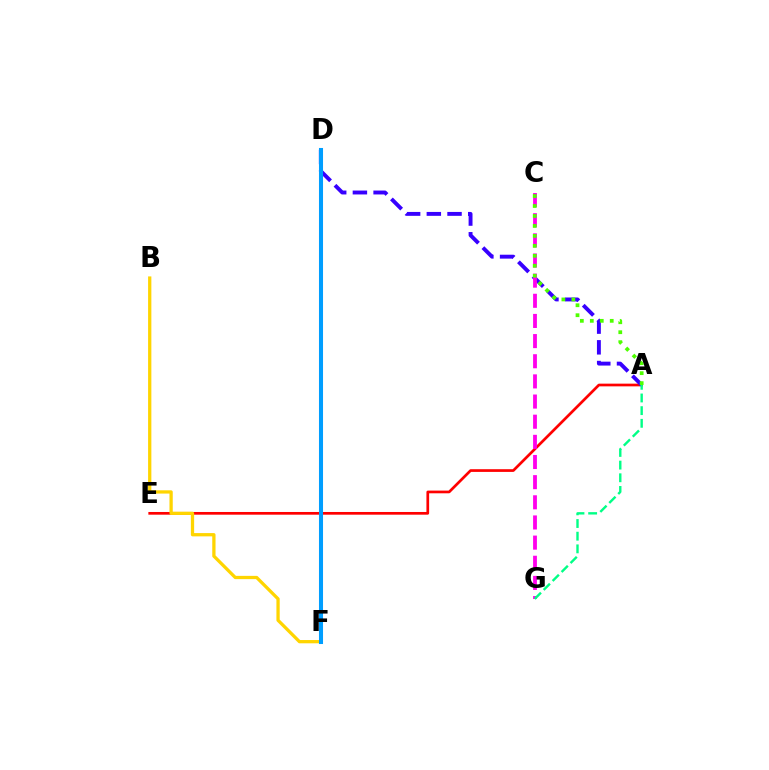{('A', 'E'): [{'color': '#ff0000', 'line_style': 'solid', 'thickness': 1.95}], ('A', 'D'): [{'color': '#3700ff', 'line_style': 'dashed', 'thickness': 2.81}], ('C', 'G'): [{'color': '#ff00ed', 'line_style': 'dashed', 'thickness': 2.74}], ('B', 'F'): [{'color': '#ffd500', 'line_style': 'solid', 'thickness': 2.36}], ('D', 'F'): [{'color': '#009eff', 'line_style': 'solid', 'thickness': 2.92}], ('A', 'C'): [{'color': '#4fff00', 'line_style': 'dotted', 'thickness': 2.71}], ('A', 'G'): [{'color': '#00ff86', 'line_style': 'dashed', 'thickness': 1.72}]}